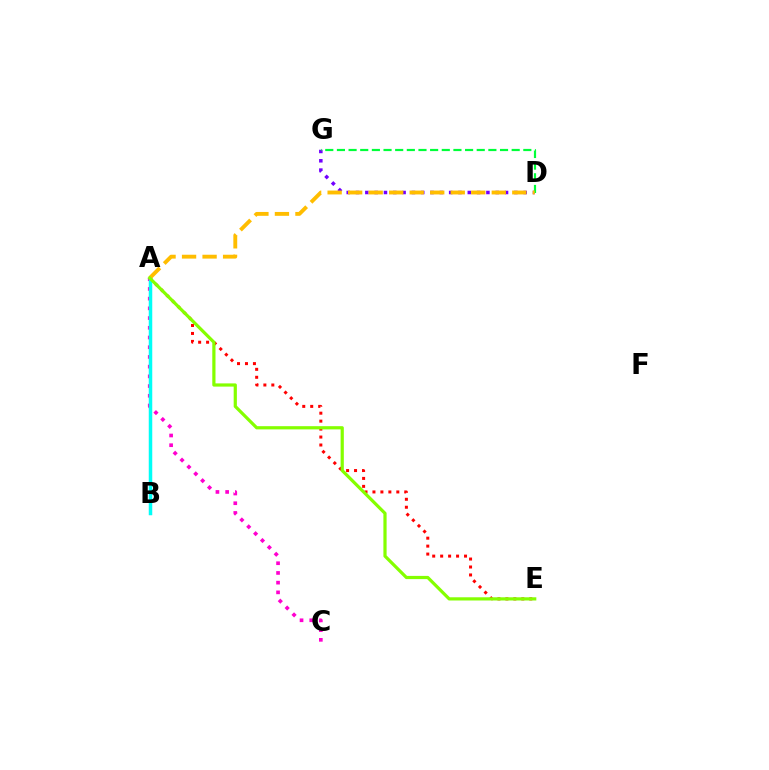{('A', 'B'): [{'color': '#004bff', 'line_style': 'solid', 'thickness': 2.21}, {'color': '#00fff6', 'line_style': 'solid', 'thickness': 2.46}], ('A', 'E'): [{'color': '#ff0000', 'line_style': 'dotted', 'thickness': 2.16}, {'color': '#84ff00', 'line_style': 'solid', 'thickness': 2.31}], ('D', 'G'): [{'color': '#7200ff', 'line_style': 'dotted', 'thickness': 2.53}, {'color': '#00ff39', 'line_style': 'dashed', 'thickness': 1.58}], ('A', 'C'): [{'color': '#ff00cf', 'line_style': 'dotted', 'thickness': 2.64}], ('A', 'D'): [{'color': '#ffbd00', 'line_style': 'dashed', 'thickness': 2.79}]}